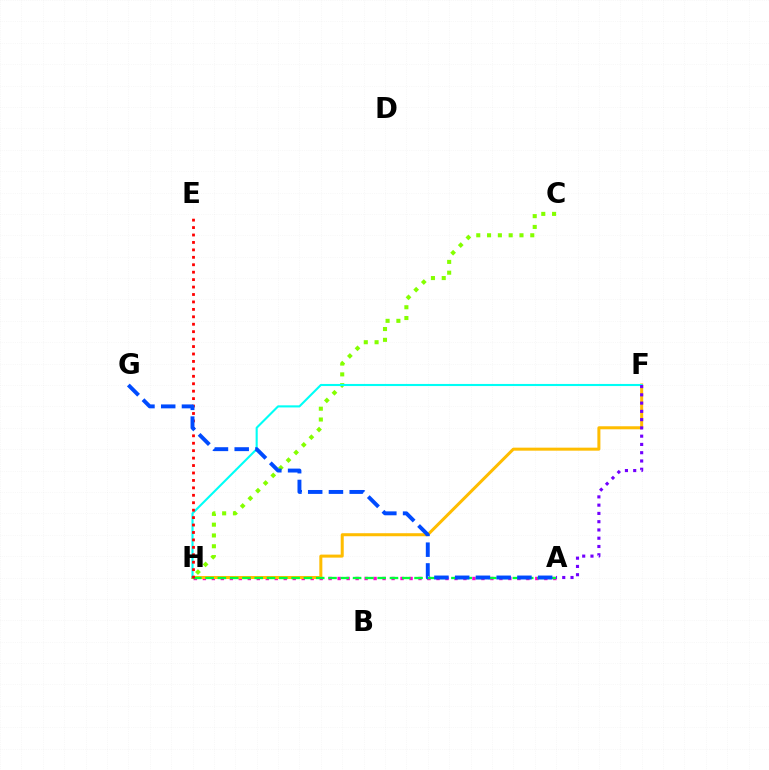{('A', 'H'): [{'color': '#ff00cf', 'line_style': 'dotted', 'thickness': 2.44}, {'color': '#00ff39', 'line_style': 'dashed', 'thickness': 1.67}], ('C', 'H'): [{'color': '#84ff00', 'line_style': 'dotted', 'thickness': 2.93}], ('F', 'H'): [{'color': '#ffbd00', 'line_style': 'solid', 'thickness': 2.18}, {'color': '#00fff6', 'line_style': 'solid', 'thickness': 1.51}], ('A', 'F'): [{'color': '#7200ff', 'line_style': 'dotted', 'thickness': 2.25}], ('E', 'H'): [{'color': '#ff0000', 'line_style': 'dotted', 'thickness': 2.02}], ('A', 'G'): [{'color': '#004bff', 'line_style': 'dashed', 'thickness': 2.82}]}